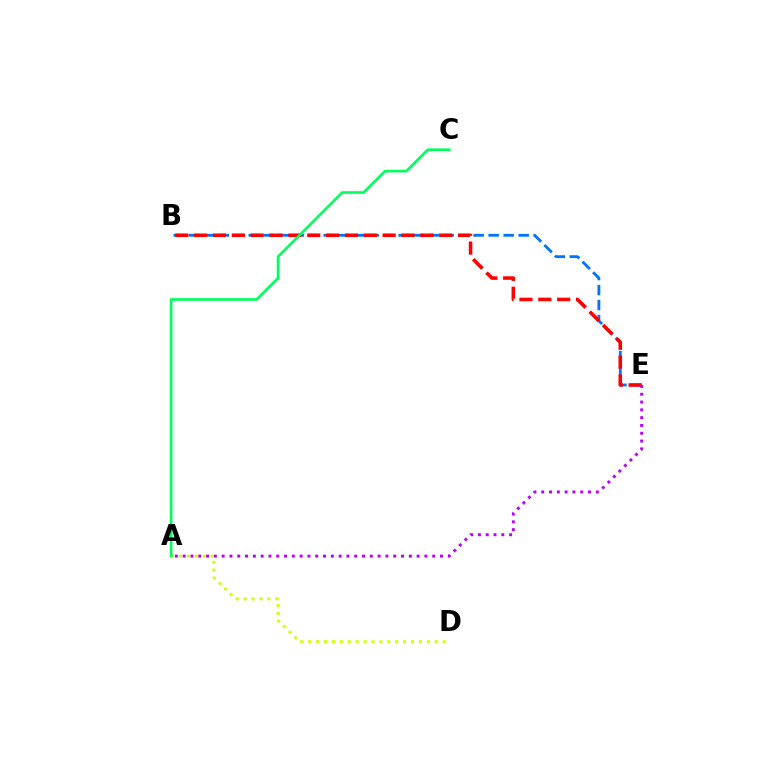{('A', 'D'): [{'color': '#d1ff00', 'line_style': 'dotted', 'thickness': 2.15}], ('B', 'E'): [{'color': '#0074ff', 'line_style': 'dashed', 'thickness': 2.04}, {'color': '#ff0000', 'line_style': 'dashed', 'thickness': 2.56}], ('A', 'E'): [{'color': '#b900ff', 'line_style': 'dotted', 'thickness': 2.12}], ('A', 'C'): [{'color': '#00ff5c', 'line_style': 'solid', 'thickness': 1.89}]}